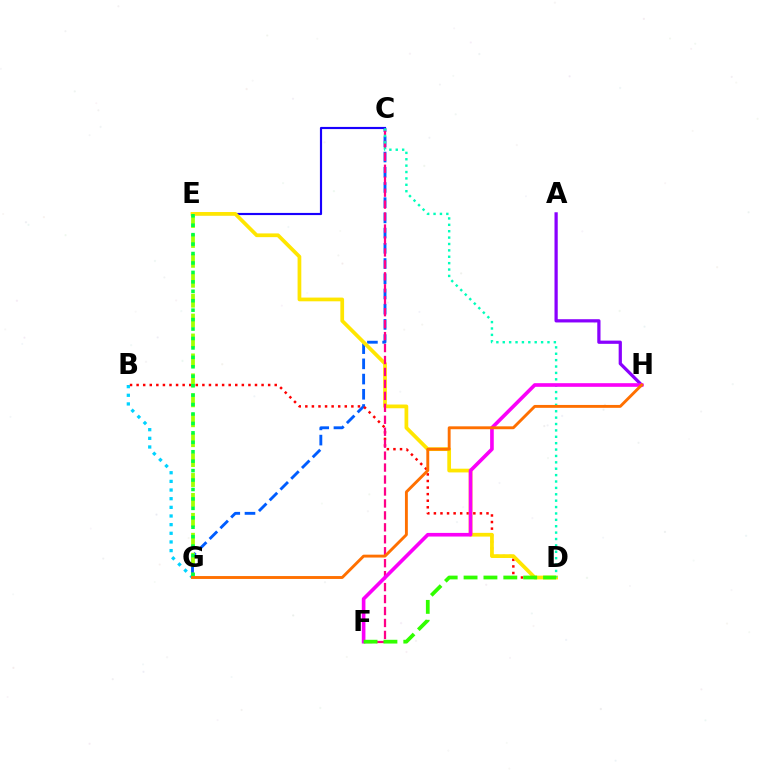{('C', 'G'): [{'color': '#005dff', 'line_style': 'dashed', 'thickness': 2.07}], ('B', 'D'): [{'color': '#ff0000', 'line_style': 'dotted', 'thickness': 1.79}], ('C', 'E'): [{'color': '#1900ff', 'line_style': 'solid', 'thickness': 1.56}], ('B', 'G'): [{'color': '#00d3ff', 'line_style': 'dotted', 'thickness': 2.35}], ('A', 'H'): [{'color': '#8a00ff', 'line_style': 'solid', 'thickness': 2.33}], ('E', 'G'): [{'color': '#a2ff00', 'line_style': 'dashed', 'thickness': 2.71}, {'color': '#00ff45', 'line_style': 'dotted', 'thickness': 2.56}], ('D', 'E'): [{'color': '#ffe600', 'line_style': 'solid', 'thickness': 2.69}], ('C', 'F'): [{'color': '#ff0088', 'line_style': 'dashed', 'thickness': 1.62}], ('C', 'D'): [{'color': '#00ffbb', 'line_style': 'dotted', 'thickness': 1.74}], ('F', 'H'): [{'color': '#fa00f9', 'line_style': 'solid', 'thickness': 2.61}], ('G', 'H'): [{'color': '#ff7000', 'line_style': 'solid', 'thickness': 2.08}], ('D', 'F'): [{'color': '#31ff00', 'line_style': 'dashed', 'thickness': 2.7}]}